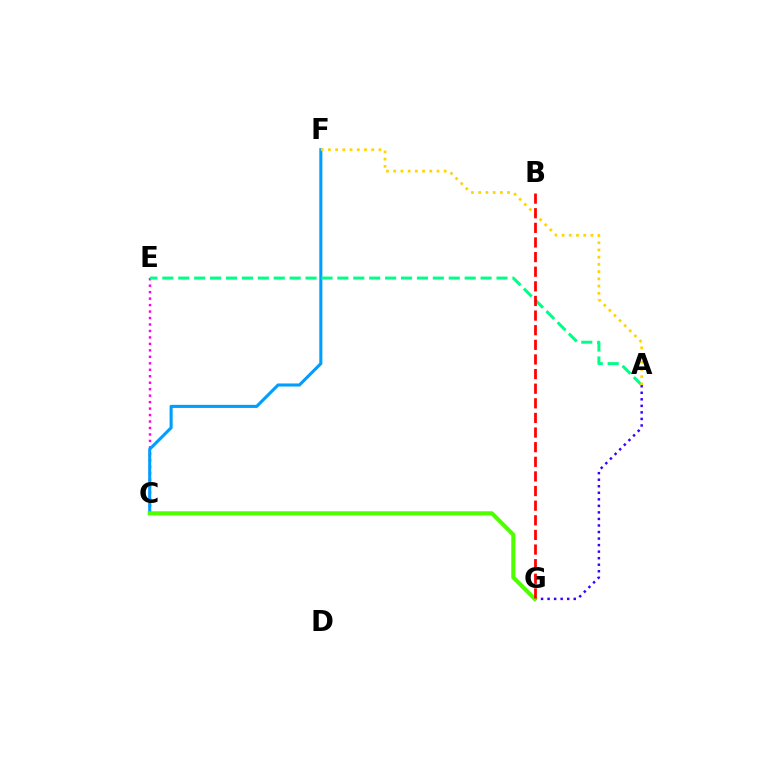{('C', 'E'): [{'color': '#ff00ed', 'line_style': 'dotted', 'thickness': 1.76}], ('C', 'F'): [{'color': '#009eff', 'line_style': 'solid', 'thickness': 2.21}], ('A', 'G'): [{'color': '#3700ff', 'line_style': 'dotted', 'thickness': 1.78}], ('A', 'E'): [{'color': '#00ff86', 'line_style': 'dashed', 'thickness': 2.16}], ('A', 'F'): [{'color': '#ffd500', 'line_style': 'dotted', 'thickness': 1.96}], ('C', 'G'): [{'color': '#4fff00', 'line_style': 'solid', 'thickness': 2.95}], ('B', 'G'): [{'color': '#ff0000', 'line_style': 'dashed', 'thickness': 1.99}]}